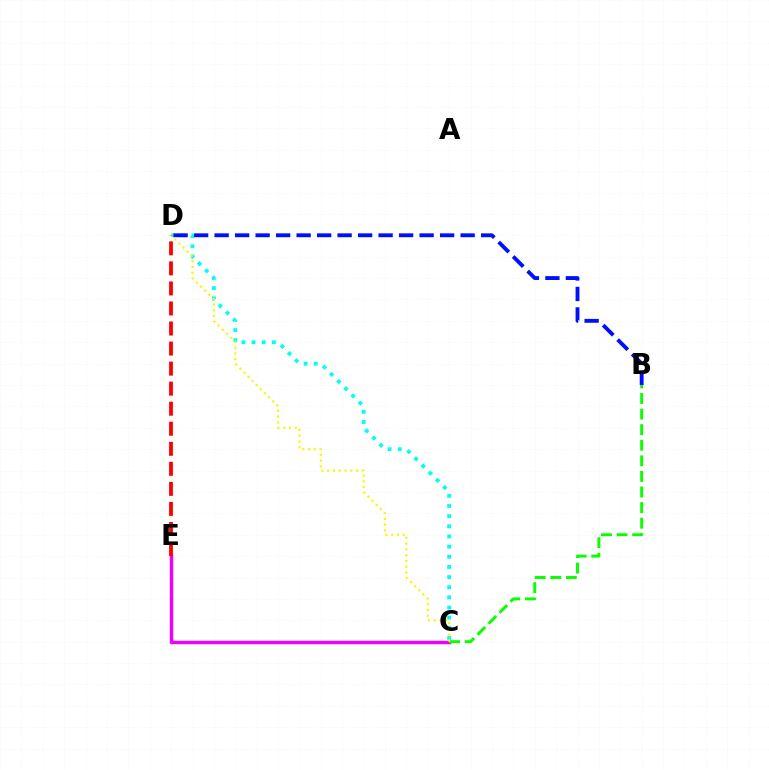{('C', 'E'): [{'color': '#ee00ff', 'line_style': 'solid', 'thickness': 2.5}], ('C', 'D'): [{'color': '#00fff6', 'line_style': 'dotted', 'thickness': 2.76}, {'color': '#fcf500', 'line_style': 'dotted', 'thickness': 1.57}], ('B', 'D'): [{'color': '#0010ff', 'line_style': 'dashed', 'thickness': 2.78}], ('B', 'C'): [{'color': '#08ff00', 'line_style': 'dashed', 'thickness': 2.12}], ('D', 'E'): [{'color': '#ff0000', 'line_style': 'dashed', 'thickness': 2.72}]}